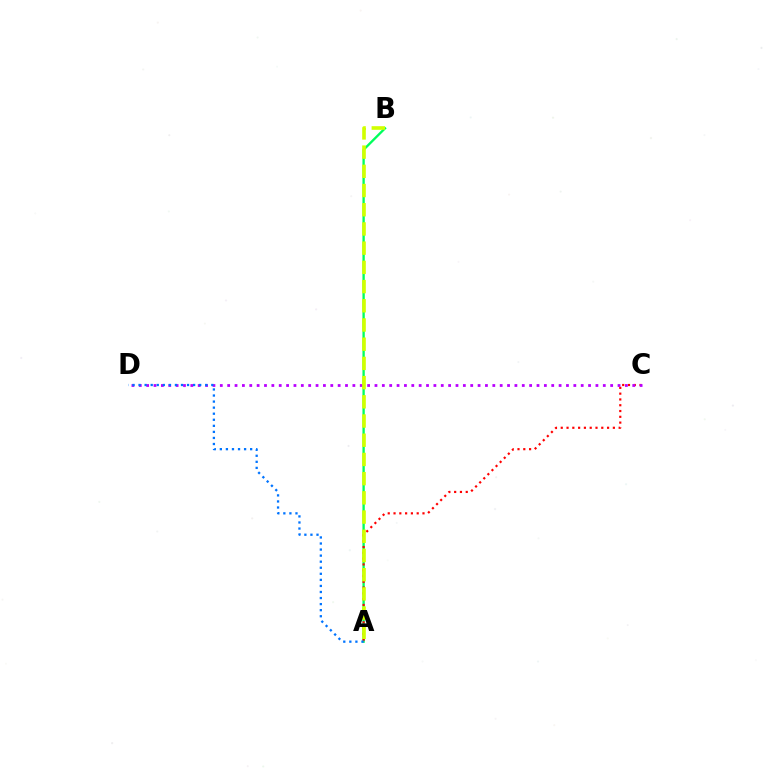{('A', 'B'): [{'color': '#00ff5c', 'line_style': 'solid', 'thickness': 1.68}, {'color': '#d1ff00', 'line_style': 'dashed', 'thickness': 2.61}], ('A', 'C'): [{'color': '#ff0000', 'line_style': 'dotted', 'thickness': 1.57}], ('C', 'D'): [{'color': '#b900ff', 'line_style': 'dotted', 'thickness': 2.0}], ('A', 'D'): [{'color': '#0074ff', 'line_style': 'dotted', 'thickness': 1.65}]}